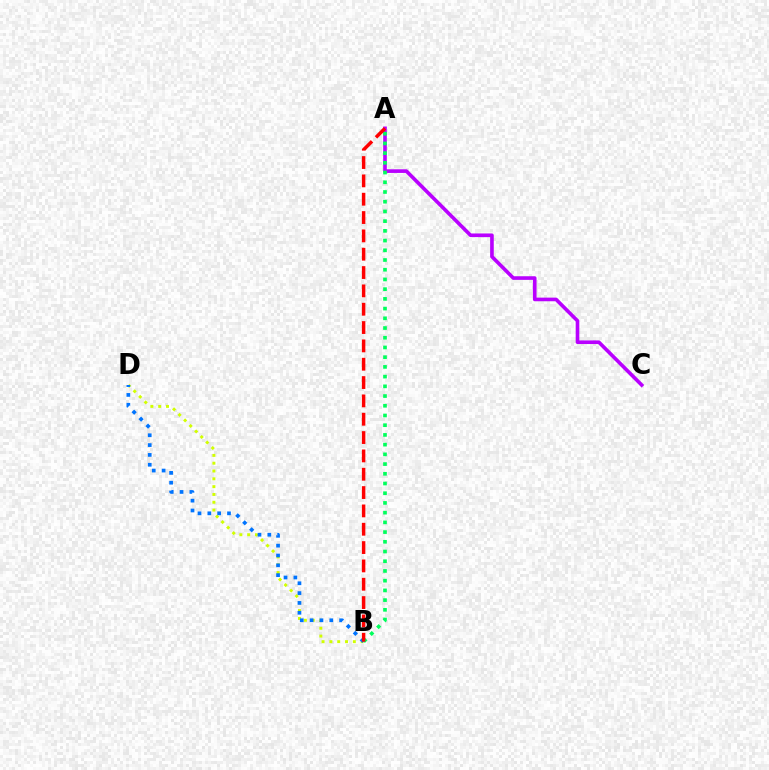{('A', 'C'): [{'color': '#b900ff', 'line_style': 'solid', 'thickness': 2.62}], ('B', 'D'): [{'color': '#d1ff00', 'line_style': 'dotted', 'thickness': 2.12}, {'color': '#0074ff', 'line_style': 'dotted', 'thickness': 2.67}], ('A', 'B'): [{'color': '#00ff5c', 'line_style': 'dotted', 'thickness': 2.64}, {'color': '#ff0000', 'line_style': 'dashed', 'thickness': 2.49}]}